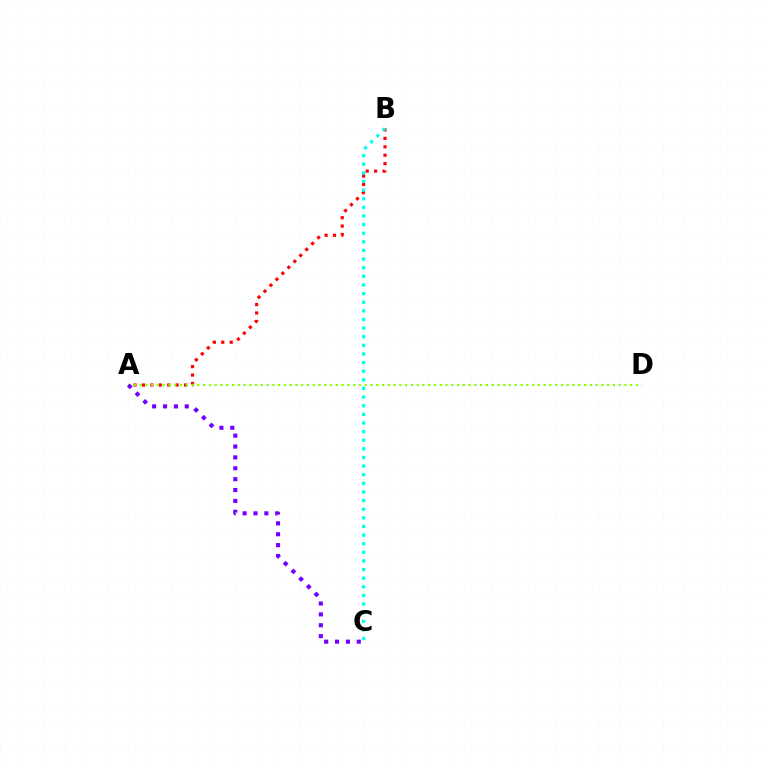{('A', 'B'): [{'color': '#ff0000', 'line_style': 'dotted', 'thickness': 2.29}], ('B', 'C'): [{'color': '#00fff6', 'line_style': 'dotted', 'thickness': 2.34}], ('A', 'D'): [{'color': '#84ff00', 'line_style': 'dotted', 'thickness': 1.57}], ('A', 'C'): [{'color': '#7200ff', 'line_style': 'dotted', 'thickness': 2.95}]}